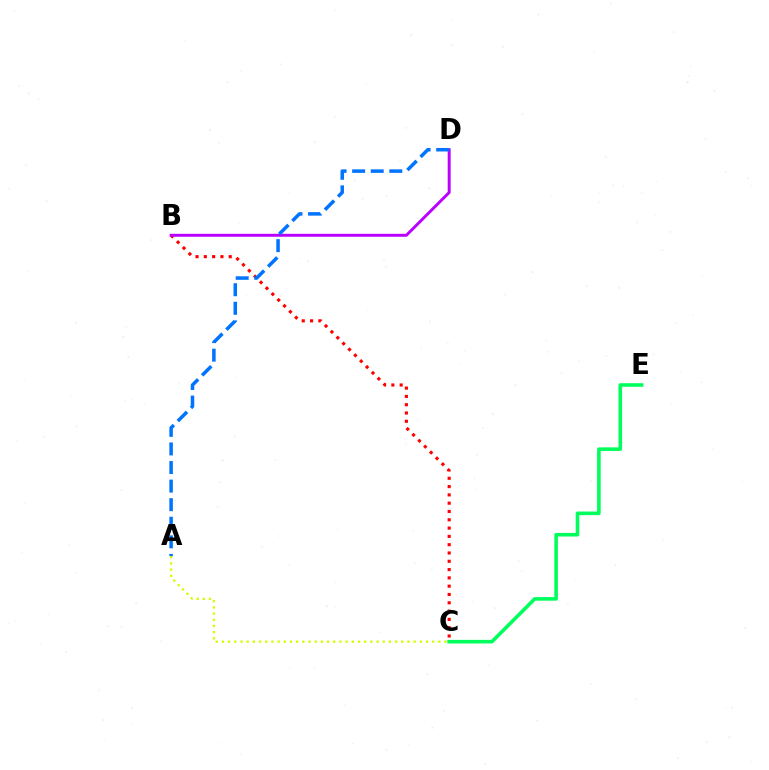{('B', 'C'): [{'color': '#ff0000', 'line_style': 'dotted', 'thickness': 2.26}], ('B', 'D'): [{'color': '#b900ff', 'line_style': 'solid', 'thickness': 2.12}], ('A', 'C'): [{'color': '#d1ff00', 'line_style': 'dotted', 'thickness': 1.68}], ('C', 'E'): [{'color': '#00ff5c', 'line_style': 'solid', 'thickness': 2.58}], ('A', 'D'): [{'color': '#0074ff', 'line_style': 'dashed', 'thickness': 2.52}]}